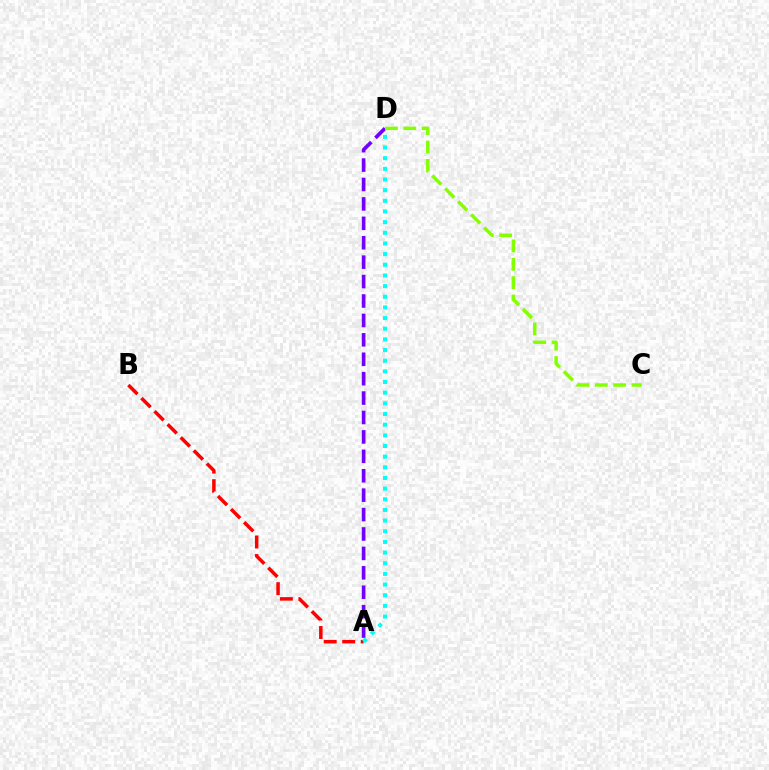{('A', 'D'): [{'color': '#7200ff', 'line_style': 'dashed', 'thickness': 2.64}, {'color': '#00fff6', 'line_style': 'dotted', 'thickness': 2.9}], ('A', 'B'): [{'color': '#ff0000', 'line_style': 'dashed', 'thickness': 2.52}], ('C', 'D'): [{'color': '#84ff00', 'line_style': 'dashed', 'thickness': 2.49}]}